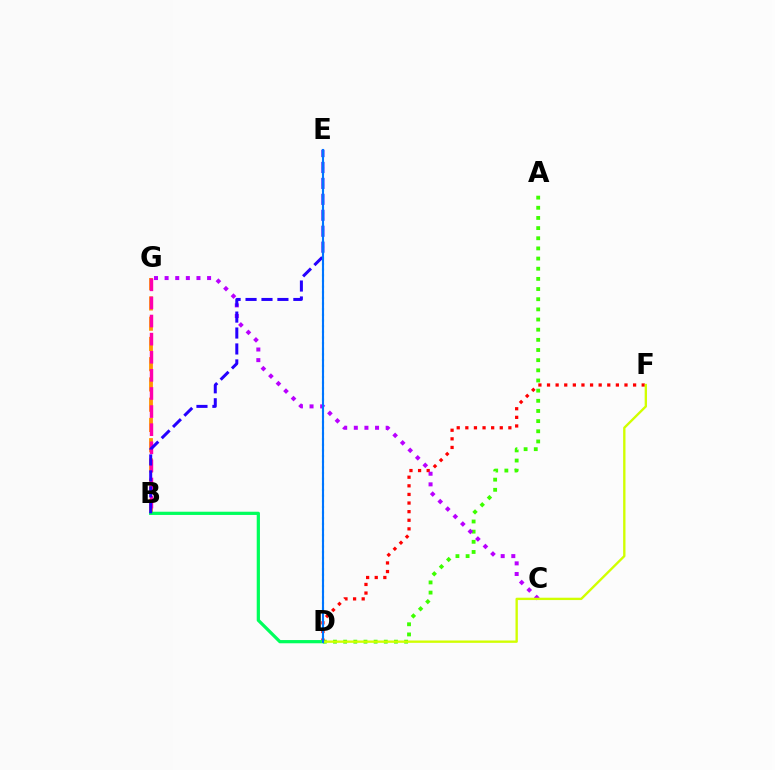{('D', 'E'): [{'color': '#00fff6', 'line_style': 'dotted', 'thickness': 1.53}, {'color': '#0074ff', 'line_style': 'solid', 'thickness': 1.51}], ('B', 'G'): [{'color': '#ff9400', 'line_style': 'dashed', 'thickness': 2.75}, {'color': '#ff00ac', 'line_style': 'dashed', 'thickness': 2.46}], ('A', 'D'): [{'color': '#3dff00', 'line_style': 'dotted', 'thickness': 2.76}], ('D', 'F'): [{'color': '#ff0000', 'line_style': 'dotted', 'thickness': 2.34}, {'color': '#d1ff00', 'line_style': 'solid', 'thickness': 1.69}], ('C', 'G'): [{'color': '#b900ff', 'line_style': 'dotted', 'thickness': 2.88}], ('B', 'D'): [{'color': '#00ff5c', 'line_style': 'solid', 'thickness': 2.32}], ('B', 'E'): [{'color': '#2500ff', 'line_style': 'dashed', 'thickness': 2.17}]}